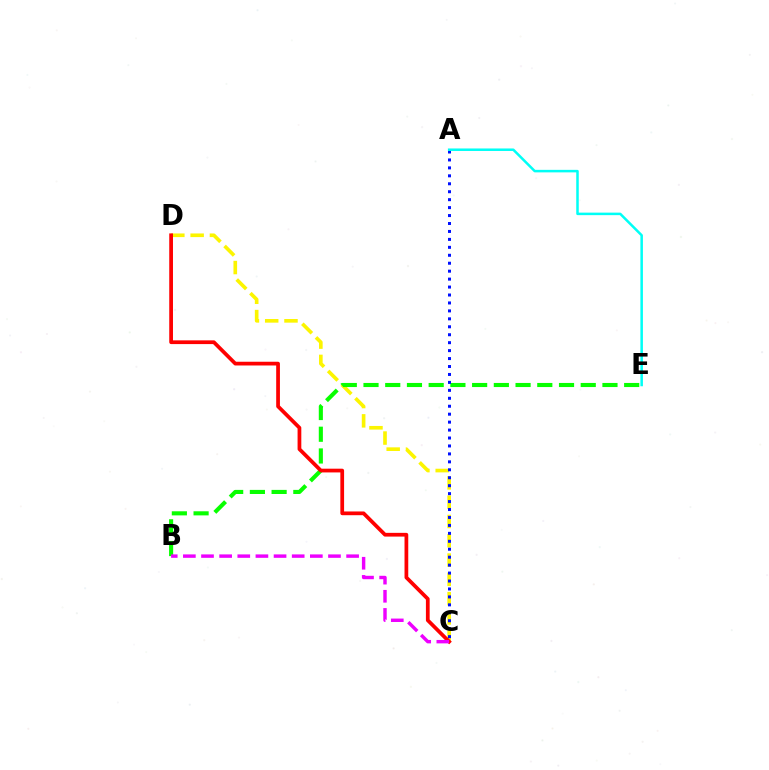{('C', 'D'): [{'color': '#fcf500', 'line_style': 'dashed', 'thickness': 2.62}, {'color': '#ff0000', 'line_style': 'solid', 'thickness': 2.69}], ('B', 'E'): [{'color': '#08ff00', 'line_style': 'dashed', 'thickness': 2.95}], ('A', 'C'): [{'color': '#0010ff', 'line_style': 'dotted', 'thickness': 2.16}], ('B', 'C'): [{'color': '#ee00ff', 'line_style': 'dashed', 'thickness': 2.46}], ('A', 'E'): [{'color': '#00fff6', 'line_style': 'solid', 'thickness': 1.81}]}